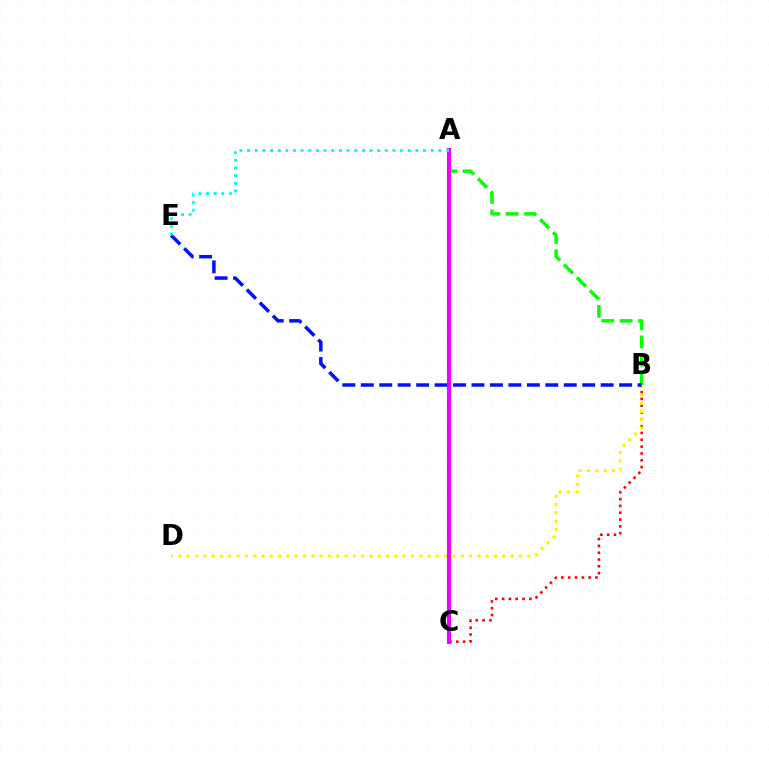{('B', 'C'): [{'color': '#ff0000', 'line_style': 'dotted', 'thickness': 1.85}], ('A', 'B'): [{'color': '#08ff00', 'line_style': 'dashed', 'thickness': 2.49}], ('B', 'D'): [{'color': '#fcf500', 'line_style': 'dotted', 'thickness': 2.26}], ('B', 'E'): [{'color': '#0010ff', 'line_style': 'dashed', 'thickness': 2.51}], ('A', 'C'): [{'color': '#ee00ff', 'line_style': 'solid', 'thickness': 2.89}], ('A', 'E'): [{'color': '#00fff6', 'line_style': 'dotted', 'thickness': 2.08}]}